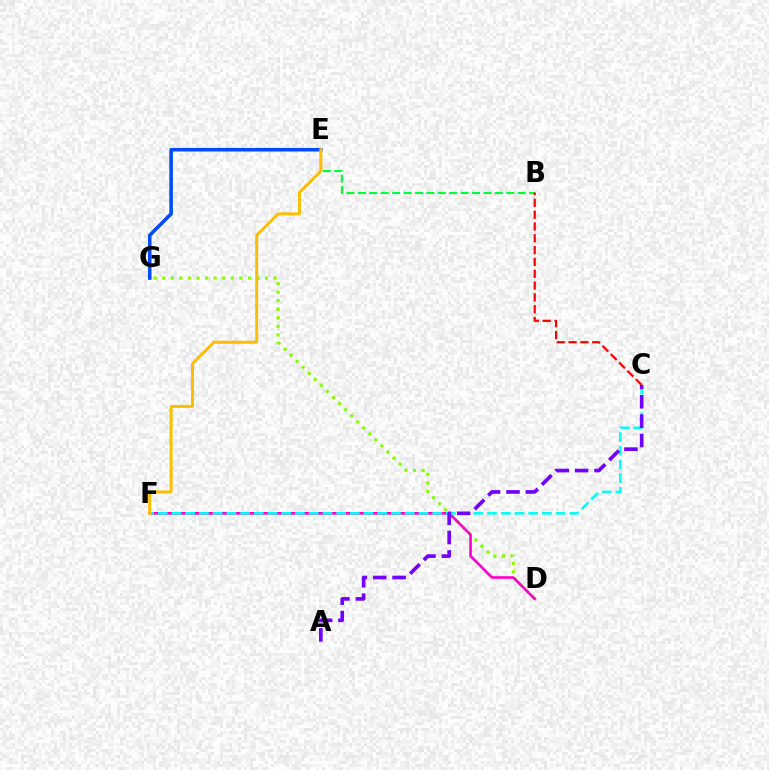{('D', 'G'): [{'color': '#84ff00', 'line_style': 'dotted', 'thickness': 2.33}], ('D', 'F'): [{'color': '#ff00cf', 'line_style': 'solid', 'thickness': 1.91}], ('C', 'F'): [{'color': '#00fff6', 'line_style': 'dashed', 'thickness': 1.86}], ('E', 'G'): [{'color': '#004bff', 'line_style': 'solid', 'thickness': 2.57}], ('B', 'E'): [{'color': '#00ff39', 'line_style': 'dashed', 'thickness': 1.55}], ('B', 'C'): [{'color': '#ff0000', 'line_style': 'dashed', 'thickness': 1.6}], ('A', 'C'): [{'color': '#7200ff', 'line_style': 'dashed', 'thickness': 2.63}], ('E', 'F'): [{'color': '#ffbd00', 'line_style': 'solid', 'thickness': 2.15}]}